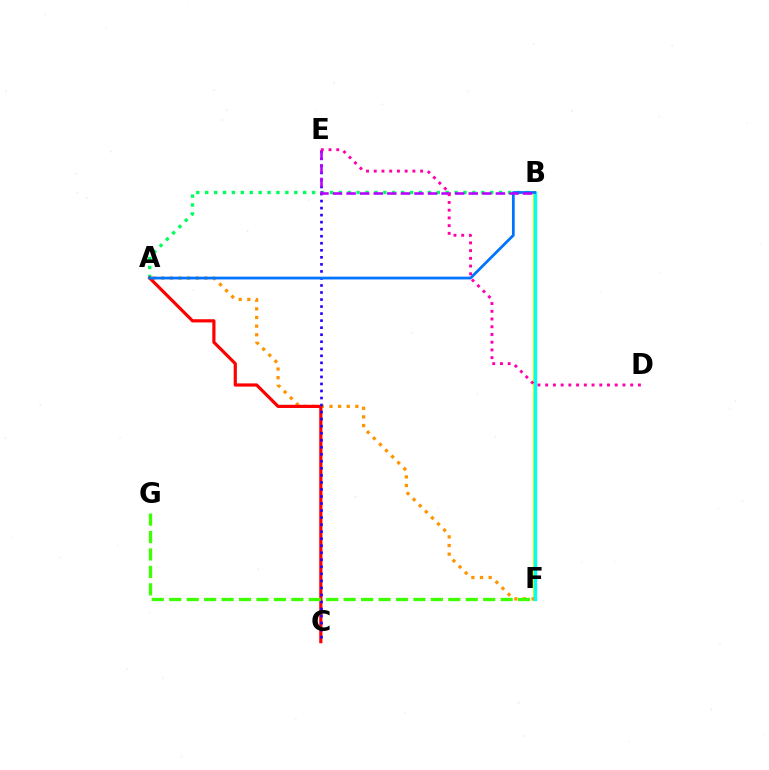{('B', 'F'): [{'color': '#d1ff00', 'line_style': 'solid', 'thickness': 2.97}, {'color': '#00fff6', 'line_style': 'solid', 'thickness': 2.39}], ('A', 'B'): [{'color': '#00ff5c', 'line_style': 'dotted', 'thickness': 2.42}, {'color': '#0074ff', 'line_style': 'solid', 'thickness': 1.99}], ('A', 'F'): [{'color': '#ff9400', 'line_style': 'dotted', 'thickness': 2.35}], ('A', 'C'): [{'color': '#ff0000', 'line_style': 'solid', 'thickness': 2.3}], ('C', 'E'): [{'color': '#2500ff', 'line_style': 'dotted', 'thickness': 1.91}], ('F', 'G'): [{'color': '#3dff00', 'line_style': 'dashed', 'thickness': 2.37}], ('B', 'E'): [{'color': '#b900ff', 'line_style': 'dashed', 'thickness': 1.84}], ('D', 'E'): [{'color': '#ff00ac', 'line_style': 'dotted', 'thickness': 2.1}]}